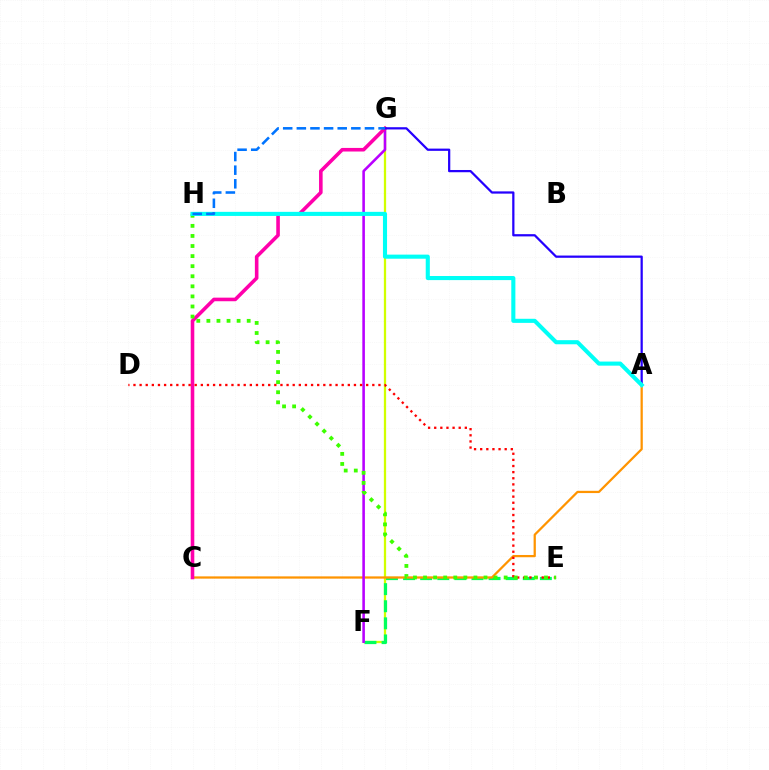{('F', 'G'): [{'color': '#d1ff00', 'line_style': 'solid', 'thickness': 1.63}, {'color': '#b900ff', 'line_style': 'solid', 'thickness': 1.86}], ('E', 'F'): [{'color': '#00ff5c', 'line_style': 'dashed', 'thickness': 2.32}], ('A', 'C'): [{'color': '#ff9400', 'line_style': 'solid', 'thickness': 1.62}], ('C', 'G'): [{'color': '#ff00ac', 'line_style': 'solid', 'thickness': 2.59}], ('D', 'E'): [{'color': '#ff0000', 'line_style': 'dotted', 'thickness': 1.66}], ('E', 'H'): [{'color': '#3dff00', 'line_style': 'dotted', 'thickness': 2.74}], ('A', 'G'): [{'color': '#2500ff', 'line_style': 'solid', 'thickness': 1.61}], ('A', 'H'): [{'color': '#00fff6', 'line_style': 'solid', 'thickness': 2.95}], ('G', 'H'): [{'color': '#0074ff', 'line_style': 'dashed', 'thickness': 1.85}]}